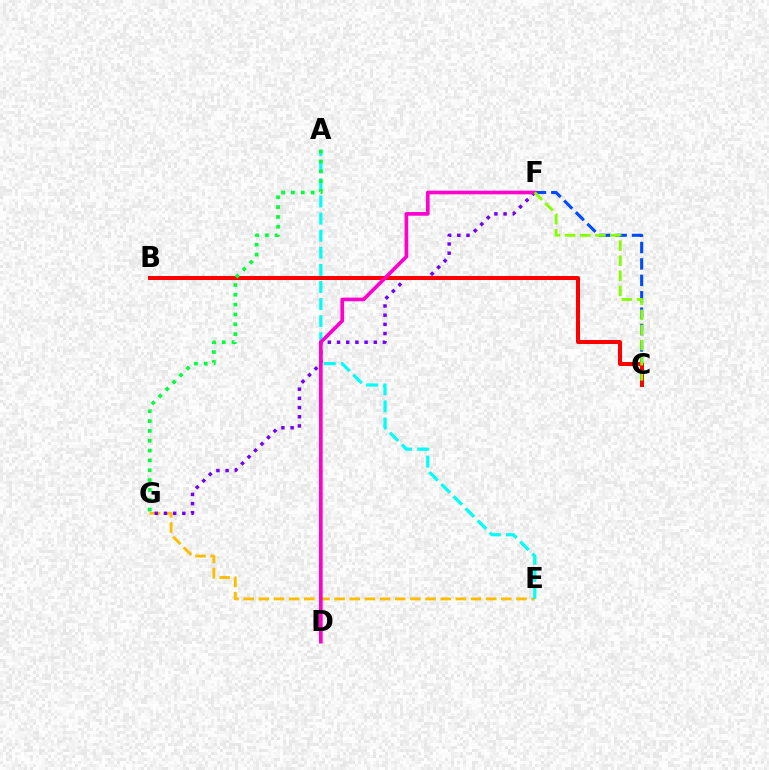{('E', 'G'): [{'color': '#ffbd00', 'line_style': 'dashed', 'thickness': 2.06}], ('C', 'F'): [{'color': '#004bff', 'line_style': 'dashed', 'thickness': 2.23}, {'color': '#84ff00', 'line_style': 'dashed', 'thickness': 2.05}], ('A', 'E'): [{'color': '#00fff6', 'line_style': 'dashed', 'thickness': 2.32}], ('F', 'G'): [{'color': '#7200ff', 'line_style': 'dotted', 'thickness': 2.5}], ('B', 'C'): [{'color': '#ff0000', 'line_style': 'solid', 'thickness': 2.88}], ('A', 'G'): [{'color': '#00ff39', 'line_style': 'dotted', 'thickness': 2.67}], ('D', 'F'): [{'color': '#ff00cf', 'line_style': 'solid', 'thickness': 2.64}]}